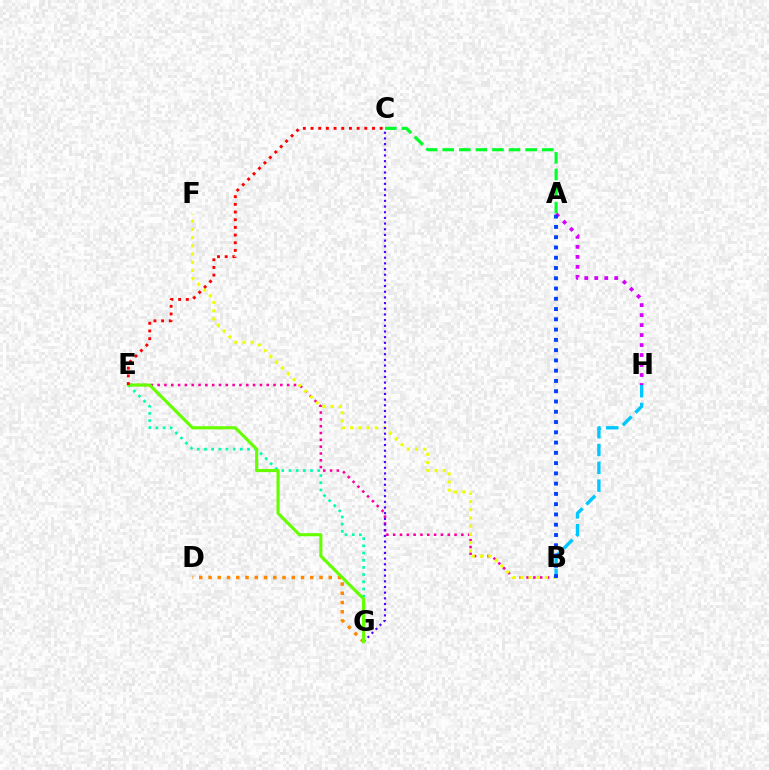{('B', 'E'): [{'color': '#ff00a0', 'line_style': 'dotted', 'thickness': 1.85}], ('B', 'F'): [{'color': '#eeff00', 'line_style': 'dotted', 'thickness': 2.23}], ('A', 'C'): [{'color': '#00ff27', 'line_style': 'dashed', 'thickness': 2.25}], ('C', 'G'): [{'color': '#4f00ff', 'line_style': 'dotted', 'thickness': 1.54}], ('E', 'G'): [{'color': '#00ffaf', 'line_style': 'dotted', 'thickness': 1.95}, {'color': '#66ff00', 'line_style': 'solid', 'thickness': 2.25}], ('B', 'H'): [{'color': '#00c7ff', 'line_style': 'dashed', 'thickness': 2.42}], ('D', 'G'): [{'color': '#ff8800', 'line_style': 'dotted', 'thickness': 2.51}], ('A', 'H'): [{'color': '#d600ff', 'line_style': 'dotted', 'thickness': 2.71}], ('C', 'E'): [{'color': '#ff0000', 'line_style': 'dotted', 'thickness': 2.09}], ('A', 'B'): [{'color': '#003fff', 'line_style': 'dotted', 'thickness': 2.79}]}